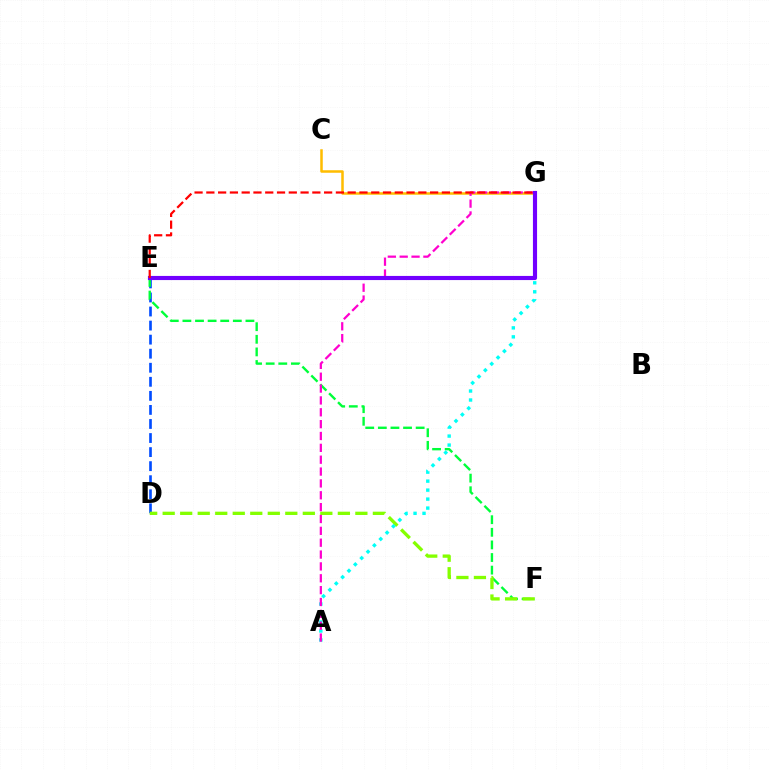{('D', 'E'): [{'color': '#004bff', 'line_style': 'dashed', 'thickness': 1.91}], ('C', 'G'): [{'color': '#ffbd00', 'line_style': 'solid', 'thickness': 1.81}], ('E', 'F'): [{'color': '#00ff39', 'line_style': 'dashed', 'thickness': 1.71}], ('D', 'F'): [{'color': '#84ff00', 'line_style': 'dashed', 'thickness': 2.38}], ('A', 'G'): [{'color': '#00fff6', 'line_style': 'dotted', 'thickness': 2.44}, {'color': '#ff00cf', 'line_style': 'dashed', 'thickness': 1.61}], ('E', 'G'): [{'color': '#7200ff', 'line_style': 'solid', 'thickness': 2.98}, {'color': '#ff0000', 'line_style': 'dashed', 'thickness': 1.6}]}